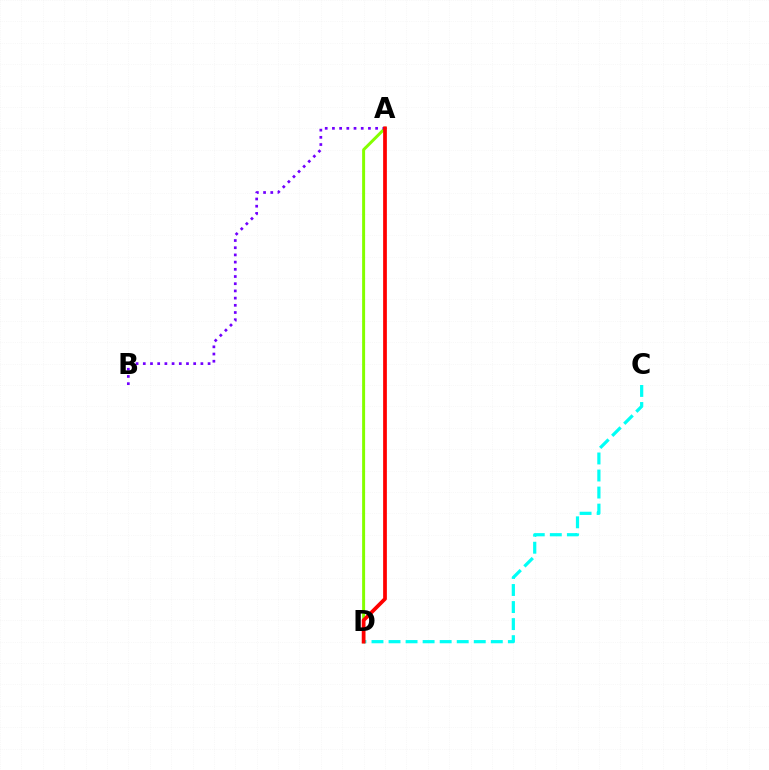{('C', 'D'): [{'color': '#00fff6', 'line_style': 'dashed', 'thickness': 2.32}], ('A', 'D'): [{'color': '#84ff00', 'line_style': 'solid', 'thickness': 2.14}, {'color': '#ff0000', 'line_style': 'solid', 'thickness': 2.69}], ('A', 'B'): [{'color': '#7200ff', 'line_style': 'dotted', 'thickness': 1.96}]}